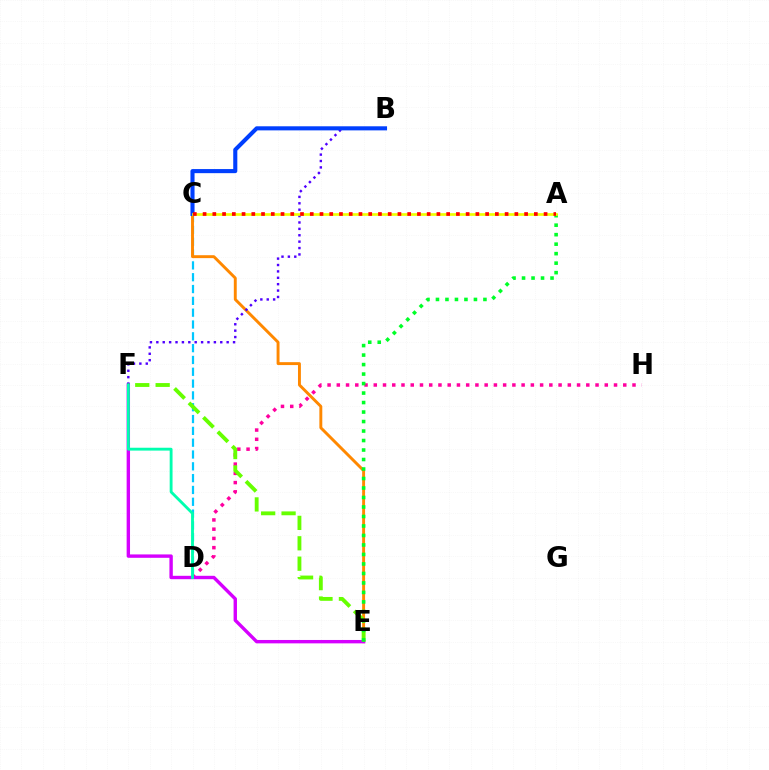{('C', 'D'): [{'color': '#00c7ff', 'line_style': 'dashed', 'thickness': 1.61}], ('C', 'E'): [{'color': '#ff8800', 'line_style': 'solid', 'thickness': 2.1}], ('D', 'H'): [{'color': '#ff00a0', 'line_style': 'dotted', 'thickness': 2.51}], ('E', 'F'): [{'color': '#d600ff', 'line_style': 'solid', 'thickness': 2.44}, {'color': '#66ff00', 'line_style': 'dashed', 'thickness': 2.77}], ('B', 'F'): [{'color': '#4f00ff', 'line_style': 'dotted', 'thickness': 1.74}], ('B', 'C'): [{'color': '#003fff', 'line_style': 'solid', 'thickness': 2.94}], ('A', 'E'): [{'color': '#00ff27', 'line_style': 'dotted', 'thickness': 2.58}], ('D', 'F'): [{'color': '#00ffaf', 'line_style': 'solid', 'thickness': 2.06}], ('A', 'C'): [{'color': '#eeff00', 'line_style': 'solid', 'thickness': 1.92}, {'color': '#ff0000', 'line_style': 'dotted', 'thickness': 2.65}]}